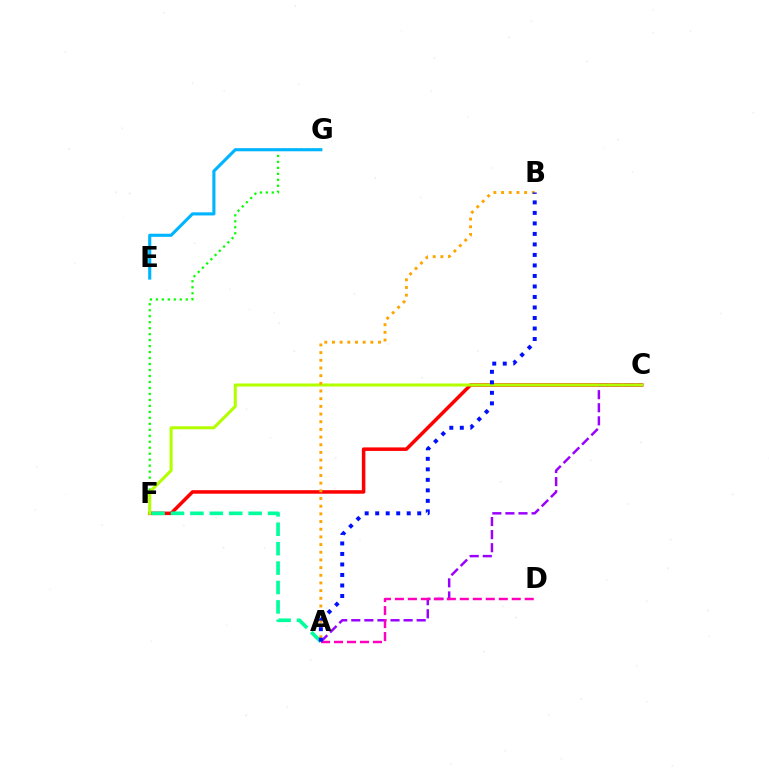{('C', 'F'): [{'color': '#ff0000', 'line_style': 'solid', 'thickness': 2.53}, {'color': '#b3ff00', 'line_style': 'solid', 'thickness': 2.19}], ('F', 'G'): [{'color': '#08ff00', 'line_style': 'dotted', 'thickness': 1.62}], ('E', 'G'): [{'color': '#00b5ff', 'line_style': 'solid', 'thickness': 2.24}], ('A', 'C'): [{'color': '#9b00ff', 'line_style': 'dashed', 'thickness': 1.78}], ('A', 'B'): [{'color': '#ffa500', 'line_style': 'dotted', 'thickness': 2.09}, {'color': '#0010ff', 'line_style': 'dotted', 'thickness': 2.86}], ('A', 'D'): [{'color': '#ff00bd', 'line_style': 'dashed', 'thickness': 1.76}], ('A', 'F'): [{'color': '#00ff9d', 'line_style': 'dashed', 'thickness': 2.64}]}